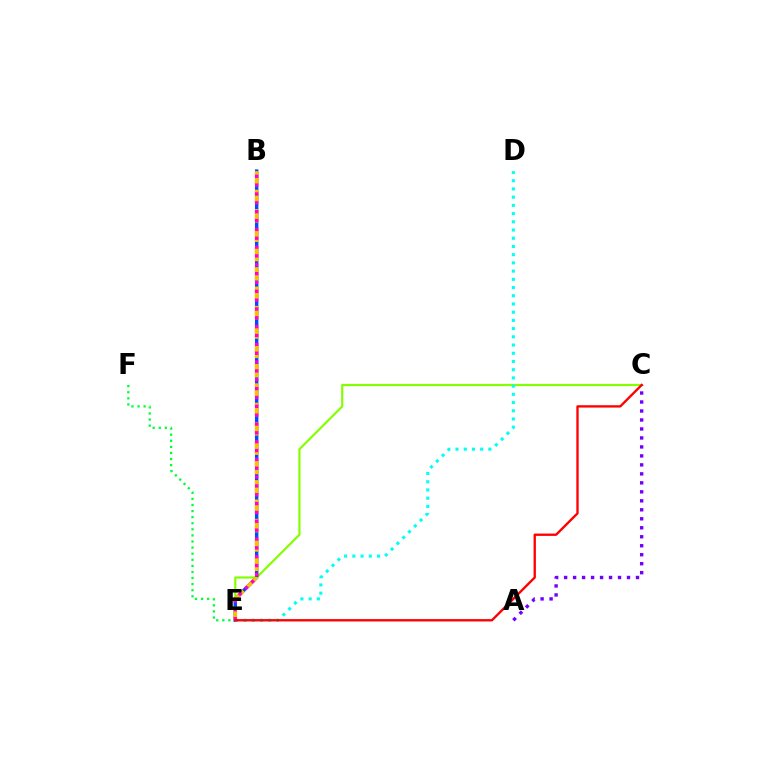{('C', 'E'): [{'color': '#84ff00', 'line_style': 'solid', 'thickness': 1.58}, {'color': '#ff0000', 'line_style': 'solid', 'thickness': 1.69}], ('B', 'E'): [{'color': '#004bff', 'line_style': 'solid', 'thickness': 2.47}, {'color': '#ffbd00', 'line_style': 'dashed', 'thickness': 2.63}, {'color': '#ff00cf', 'line_style': 'dotted', 'thickness': 2.4}], ('D', 'E'): [{'color': '#00fff6', 'line_style': 'dotted', 'thickness': 2.23}], ('E', 'F'): [{'color': '#00ff39', 'line_style': 'dotted', 'thickness': 1.65}], ('A', 'C'): [{'color': '#7200ff', 'line_style': 'dotted', 'thickness': 2.44}]}